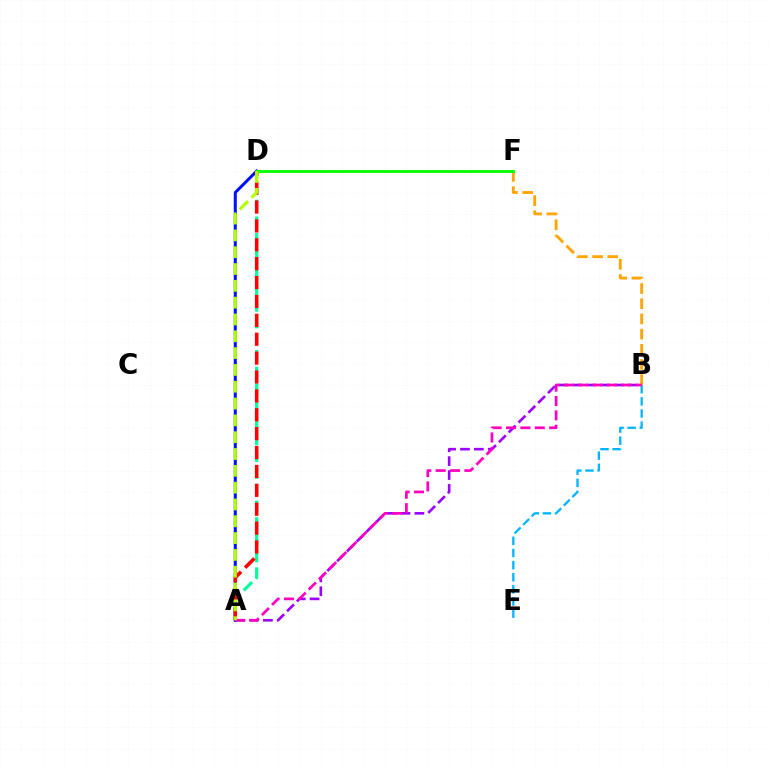{('A', 'B'): [{'color': '#9b00ff', 'line_style': 'dashed', 'thickness': 1.89}, {'color': '#ff00bd', 'line_style': 'dashed', 'thickness': 1.95}], ('A', 'D'): [{'color': '#00ff9d', 'line_style': 'dashed', 'thickness': 2.27}, {'color': '#0010ff', 'line_style': 'solid', 'thickness': 2.18}, {'color': '#ff0000', 'line_style': 'dashed', 'thickness': 2.57}, {'color': '#b3ff00', 'line_style': 'dashed', 'thickness': 2.28}], ('B', 'E'): [{'color': '#00b5ff', 'line_style': 'dashed', 'thickness': 1.65}], ('B', 'F'): [{'color': '#ffa500', 'line_style': 'dashed', 'thickness': 2.06}], ('D', 'F'): [{'color': '#08ff00', 'line_style': 'solid', 'thickness': 2.09}]}